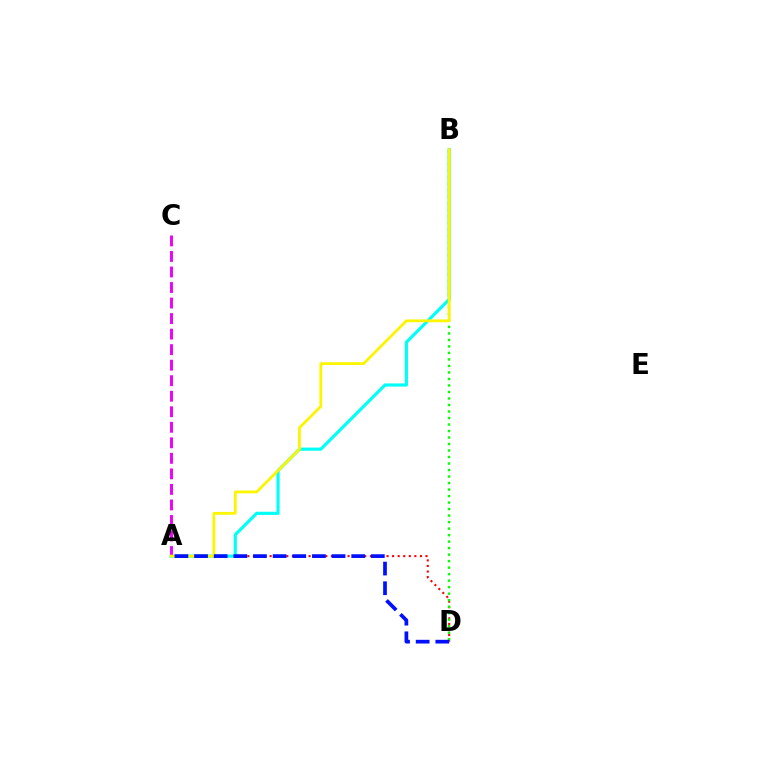{('A', 'D'): [{'color': '#ff0000', 'line_style': 'dotted', 'thickness': 1.51}, {'color': '#0010ff', 'line_style': 'dashed', 'thickness': 2.67}], ('B', 'D'): [{'color': '#08ff00', 'line_style': 'dotted', 'thickness': 1.77}], ('A', 'B'): [{'color': '#00fff6', 'line_style': 'solid', 'thickness': 2.27}, {'color': '#fcf500', 'line_style': 'solid', 'thickness': 2.01}], ('A', 'C'): [{'color': '#ee00ff', 'line_style': 'dashed', 'thickness': 2.11}]}